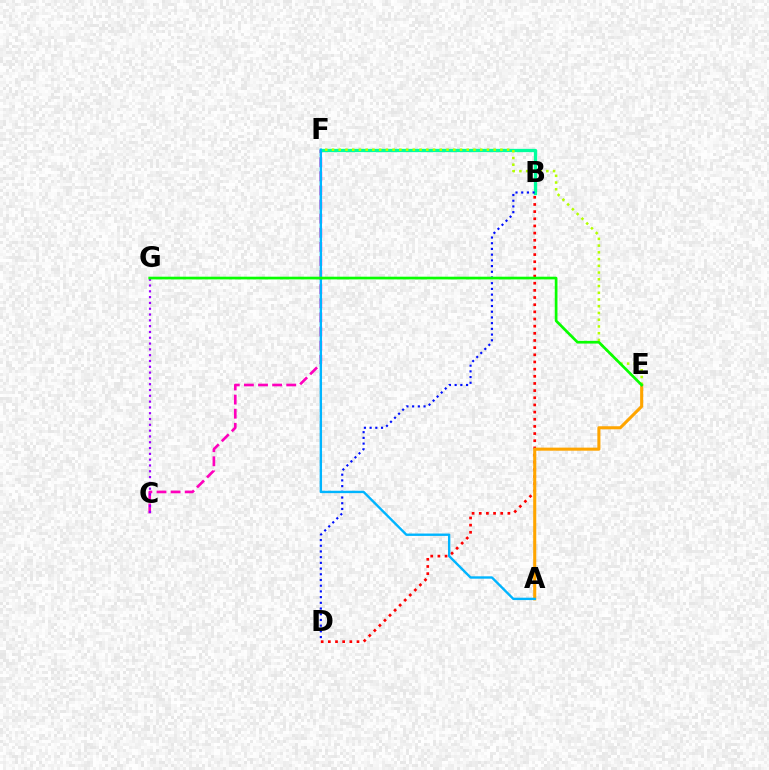{('C', 'F'): [{'color': '#ff00bd', 'line_style': 'dashed', 'thickness': 1.92}], ('C', 'G'): [{'color': '#9b00ff', 'line_style': 'dotted', 'thickness': 1.58}], ('B', 'D'): [{'color': '#ff0000', 'line_style': 'dotted', 'thickness': 1.95}, {'color': '#0010ff', 'line_style': 'dotted', 'thickness': 1.55}], ('B', 'F'): [{'color': '#00ff9d', 'line_style': 'solid', 'thickness': 2.37}], ('A', 'E'): [{'color': '#ffa500', 'line_style': 'solid', 'thickness': 2.21}], ('E', 'F'): [{'color': '#b3ff00', 'line_style': 'dotted', 'thickness': 1.83}], ('A', 'F'): [{'color': '#00b5ff', 'line_style': 'solid', 'thickness': 1.71}], ('E', 'G'): [{'color': '#08ff00', 'line_style': 'solid', 'thickness': 1.94}]}